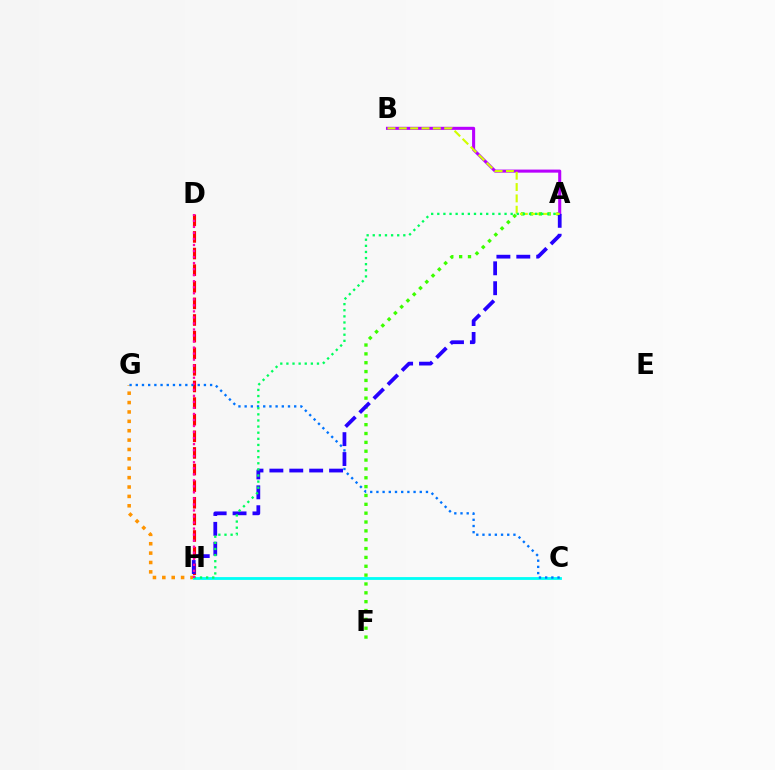{('A', 'F'): [{'color': '#3dff00', 'line_style': 'dotted', 'thickness': 2.4}], ('A', 'B'): [{'color': '#b900ff', 'line_style': 'solid', 'thickness': 2.21}, {'color': '#d1ff00', 'line_style': 'dashed', 'thickness': 1.54}], ('G', 'H'): [{'color': '#ff9400', 'line_style': 'dotted', 'thickness': 2.55}], ('D', 'H'): [{'color': '#ff0000', 'line_style': 'dashed', 'thickness': 2.26}, {'color': '#ff00ac', 'line_style': 'dotted', 'thickness': 1.64}], ('C', 'H'): [{'color': '#00fff6', 'line_style': 'solid', 'thickness': 2.03}], ('C', 'G'): [{'color': '#0074ff', 'line_style': 'dotted', 'thickness': 1.68}], ('A', 'H'): [{'color': '#2500ff', 'line_style': 'dashed', 'thickness': 2.7}, {'color': '#00ff5c', 'line_style': 'dotted', 'thickness': 1.66}]}